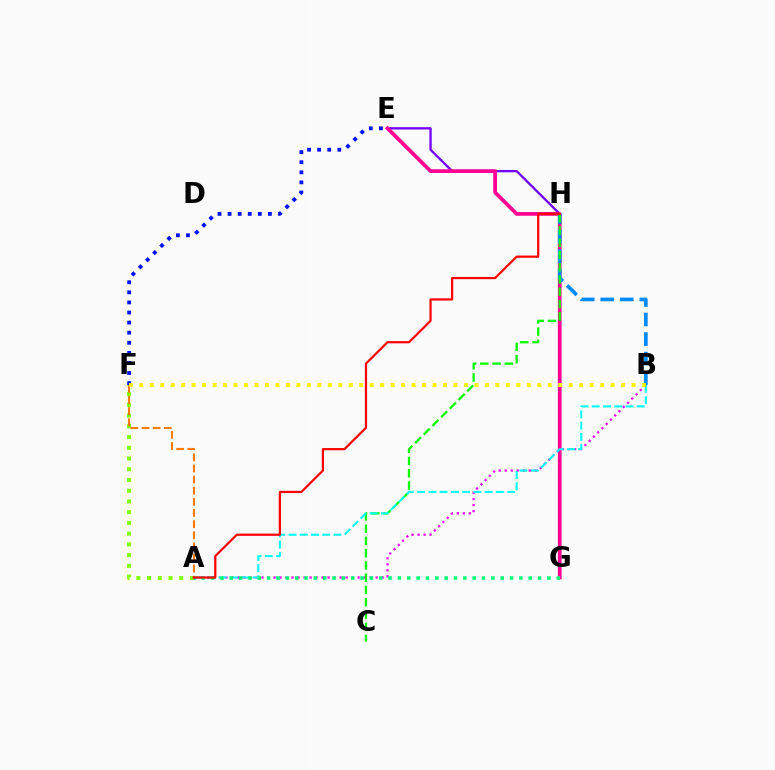{('E', 'H'): [{'color': '#7200ff', 'line_style': 'solid', 'thickness': 1.68}], ('E', 'F'): [{'color': '#0010ff', 'line_style': 'dotted', 'thickness': 2.74}], ('A', 'F'): [{'color': '#84ff00', 'line_style': 'dotted', 'thickness': 2.92}, {'color': '#ff7c00', 'line_style': 'dashed', 'thickness': 1.51}], ('E', 'G'): [{'color': '#ff0094', 'line_style': 'solid', 'thickness': 2.68}], ('A', 'B'): [{'color': '#ee00ff', 'line_style': 'dotted', 'thickness': 1.63}, {'color': '#00fff6', 'line_style': 'dashed', 'thickness': 1.53}], ('B', 'H'): [{'color': '#008cff', 'line_style': 'dashed', 'thickness': 2.66}], ('C', 'H'): [{'color': '#08ff00', 'line_style': 'dashed', 'thickness': 1.67}], ('B', 'F'): [{'color': '#fcf500', 'line_style': 'dotted', 'thickness': 2.85}], ('A', 'G'): [{'color': '#00ff74', 'line_style': 'dotted', 'thickness': 2.54}], ('A', 'H'): [{'color': '#ff0000', 'line_style': 'solid', 'thickness': 1.6}]}